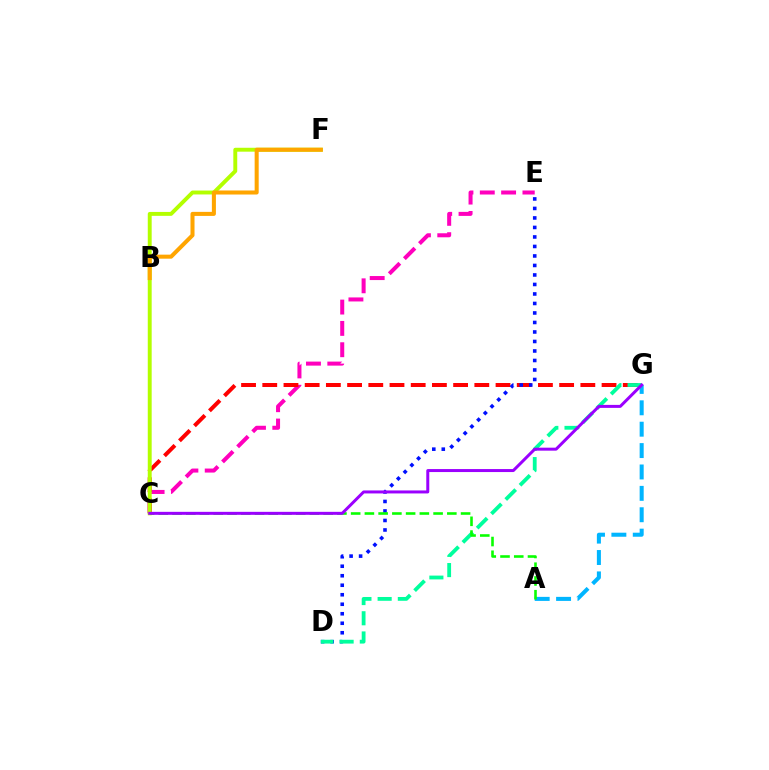{('C', 'E'): [{'color': '#ff00bd', 'line_style': 'dashed', 'thickness': 2.9}], ('C', 'G'): [{'color': '#ff0000', 'line_style': 'dashed', 'thickness': 2.88}, {'color': '#9b00ff', 'line_style': 'solid', 'thickness': 2.15}], ('C', 'F'): [{'color': '#b3ff00', 'line_style': 'solid', 'thickness': 2.82}], ('D', 'E'): [{'color': '#0010ff', 'line_style': 'dotted', 'thickness': 2.58}], ('B', 'F'): [{'color': '#ffa500', 'line_style': 'solid', 'thickness': 2.91}], ('A', 'G'): [{'color': '#00b5ff', 'line_style': 'dashed', 'thickness': 2.91}], ('D', 'G'): [{'color': '#00ff9d', 'line_style': 'dashed', 'thickness': 2.74}], ('A', 'C'): [{'color': '#08ff00', 'line_style': 'dashed', 'thickness': 1.87}]}